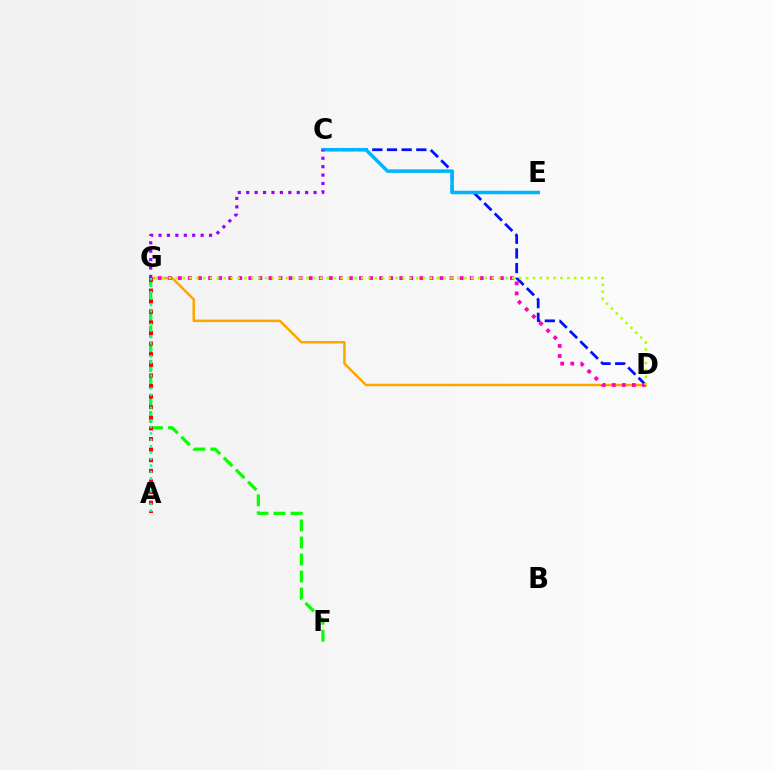{('F', 'G'): [{'color': '#08ff00', 'line_style': 'dashed', 'thickness': 2.31}], ('C', 'D'): [{'color': '#0010ff', 'line_style': 'dashed', 'thickness': 1.99}], ('D', 'G'): [{'color': '#ffa500', 'line_style': 'solid', 'thickness': 1.8}, {'color': '#ff00bd', 'line_style': 'dotted', 'thickness': 2.73}, {'color': '#b3ff00', 'line_style': 'dotted', 'thickness': 1.87}], ('C', 'E'): [{'color': '#00b5ff', 'line_style': 'solid', 'thickness': 2.54}], ('A', 'G'): [{'color': '#ff0000', 'line_style': 'dotted', 'thickness': 2.88}, {'color': '#00ff9d', 'line_style': 'dotted', 'thickness': 1.75}], ('C', 'G'): [{'color': '#9b00ff', 'line_style': 'dotted', 'thickness': 2.29}]}